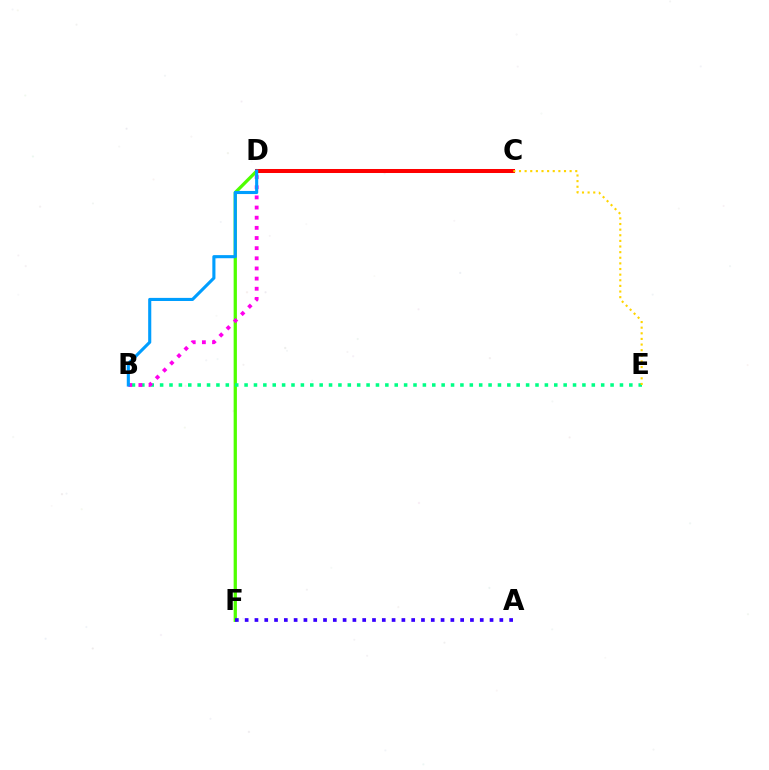{('D', 'F'): [{'color': '#4fff00', 'line_style': 'solid', 'thickness': 2.36}], ('B', 'E'): [{'color': '#00ff86', 'line_style': 'dotted', 'thickness': 2.55}], ('B', 'D'): [{'color': '#ff00ed', 'line_style': 'dotted', 'thickness': 2.76}, {'color': '#009eff', 'line_style': 'solid', 'thickness': 2.23}], ('C', 'D'): [{'color': '#ff0000', 'line_style': 'solid', 'thickness': 2.89}], ('A', 'F'): [{'color': '#3700ff', 'line_style': 'dotted', 'thickness': 2.66}], ('C', 'E'): [{'color': '#ffd500', 'line_style': 'dotted', 'thickness': 1.53}]}